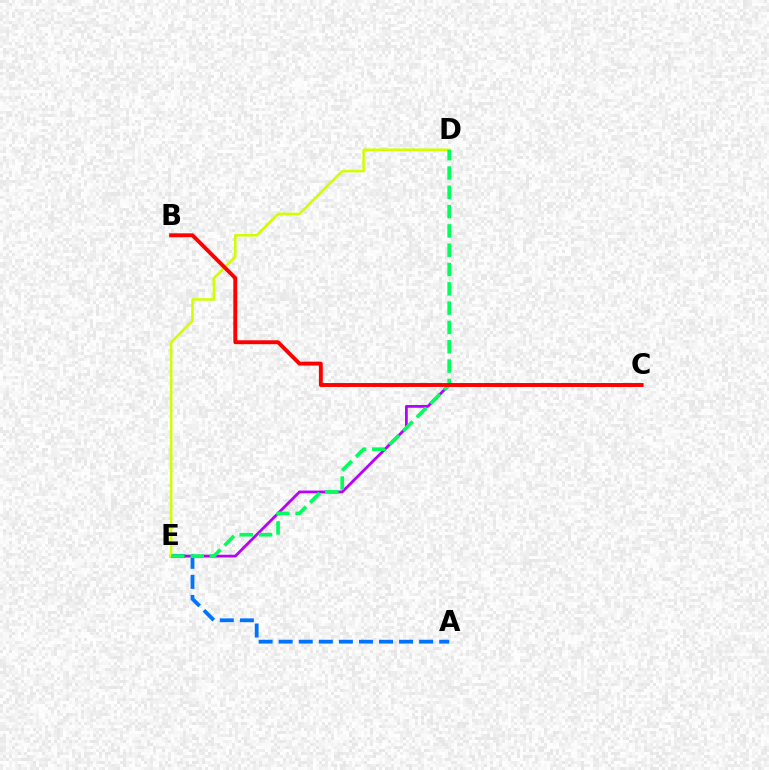{('A', 'E'): [{'color': '#0074ff', 'line_style': 'dashed', 'thickness': 2.73}], ('C', 'E'): [{'color': '#b900ff', 'line_style': 'solid', 'thickness': 2.01}], ('D', 'E'): [{'color': '#d1ff00', 'line_style': 'solid', 'thickness': 1.83}, {'color': '#00ff5c', 'line_style': 'dashed', 'thickness': 2.62}], ('B', 'C'): [{'color': '#ff0000', 'line_style': 'solid', 'thickness': 2.81}]}